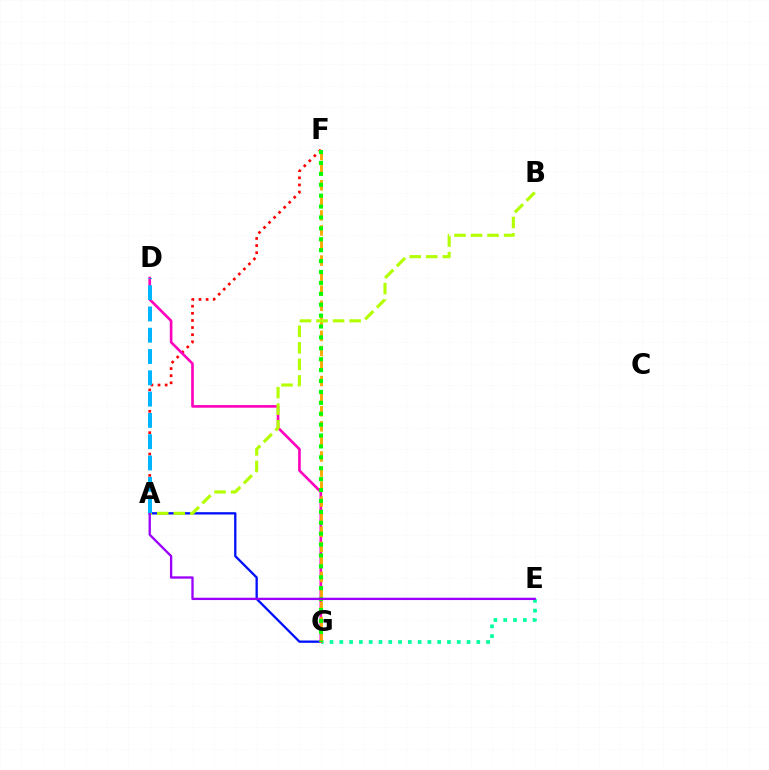{('A', 'F'): [{'color': '#ff0000', 'line_style': 'dotted', 'thickness': 1.94}], ('A', 'G'): [{'color': '#0010ff', 'line_style': 'solid', 'thickness': 1.66}], ('E', 'G'): [{'color': '#00ff9d', 'line_style': 'dotted', 'thickness': 2.66}], ('D', 'G'): [{'color': '#ff00bd', 'line_style': 'solid', 'thickness': 1.89}], ('F', 'G'): [{'color': '#ffa500', 'line_style': 'dashed', 'thickness': 2.05}, {'color': '#08ff00', 'line_style': 'dotted', 'thickness': 2.96}], ('A', 'B'): [{'color': '#b3ff00', 'line_style': 'dashed', 'thickness': 2.25}], ('A', 'E'): [{'color': '#9b00ff', 'line_style': 'solid', 'thickness': 1.68}], ('A', 'D'): [{'color': '#00b5ff', 'line_style': 'dashed', 'thickness': 2.89}]}